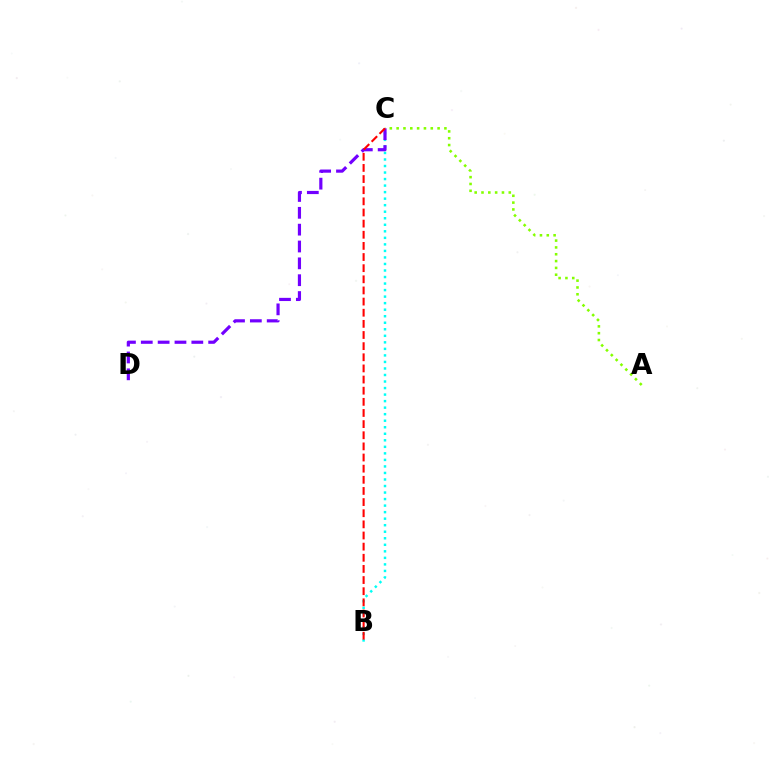{('A', 'C'): [{'color': '#84ff00', 'line_style': 'dotted', 'thickness': 1.85}], ('B', 'C'): [{'color': '#00fff6', 'line_style': 'dotted', 'thickness': 1.77}, {'color': '#ff0000', 'line_style': 'dashed', 'thickness': 1.51}], ('C', 'D'): [{'color': '#7200ff', 'line_style': 'dashed', 'thickness': 2.29}]}